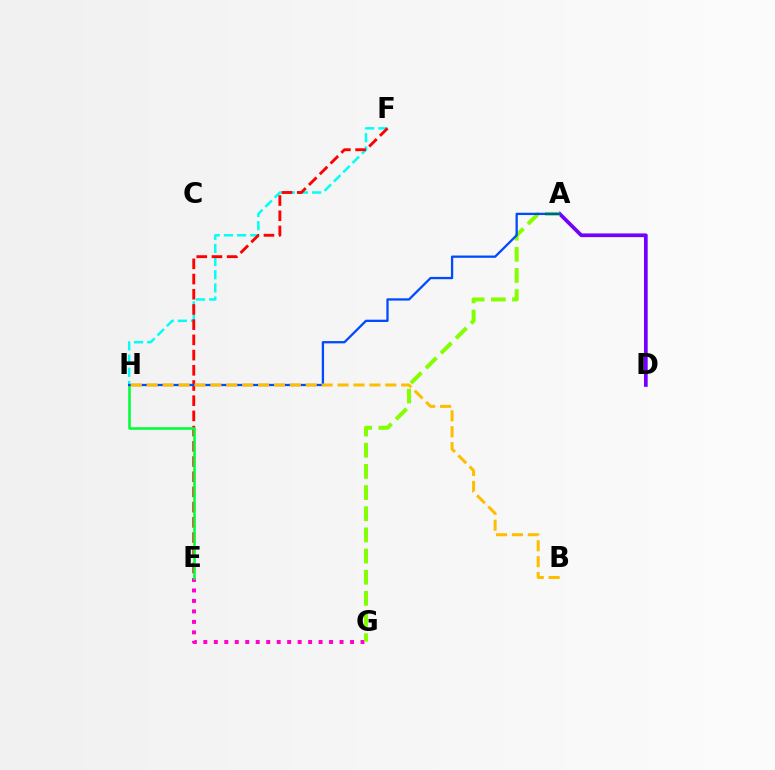{('F', 'H'): [{'color': '#00fff6', 'line_style': 'dashed', 'thickness': 1.79}], ('E', 'F'): [{'color': '#ff0000', 'line_style': 'dashed', 'thickness': 2.07}], ('E', 'G'): [{'color': '#ff00cf', 'line_style': 'dotted', 'thickness': 2.85}], ('A', 'D'): [{'color': '#7200ff', 'line_style': 'solid', 'thickness': 2.67}], ('A', 'G'): [{'color': '#84ff00', 'line_style': 'dashed', 'thickness': 2.88}], ('E', 'H'): [{'color': '#00ff39', 'line_style': 'solid', 'thickness': 1.86}], ('A', 'H'): [{'color': '#004bff', 'line_style': 'solid', 'thickness': 1.65}], ('B', 'H'): [{'color': '#ffbd00', 'line_style': 'dashed', 'thickness': 2.16}]}